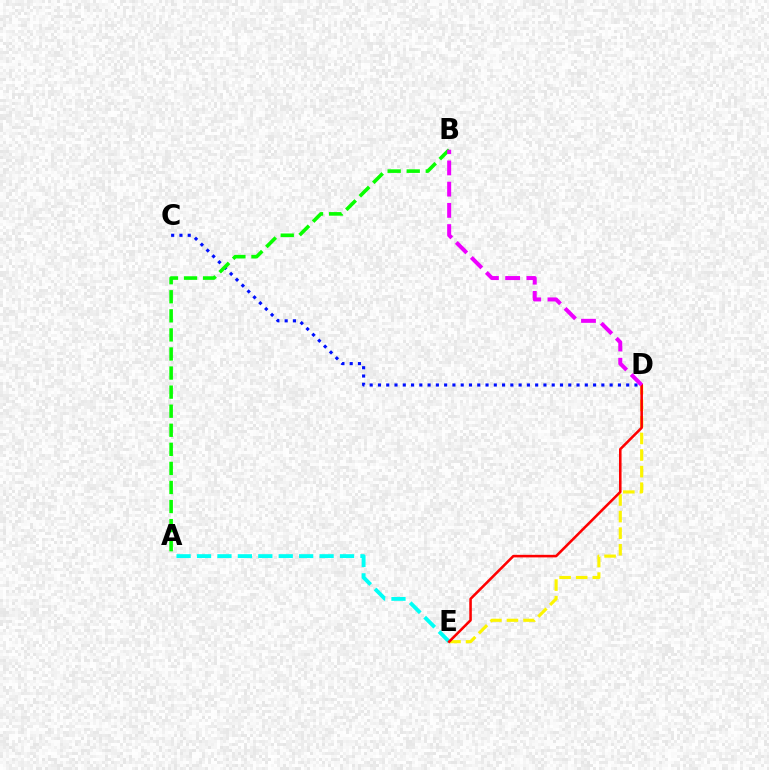{('D', 'E'): [{'color': '#fcf500', 'line_style': 'dashed', 'thickness': 2.25}, {'color': '#ff0000', 'line_style': 'solid', 'thickness': 1.85}], ('A', 'E'): [{'color': '#00fff6', 'line_style': 'dashed', 'thickness': 2.77}], ('C', 'D'): [{'color': '#0010ff', 'line_style': 'dotted', 'thickness': 2.25}], ('A', 'B'): [{'color': '#08ff00', 'line_style': 'dashed', 'thickness': 2.59}], ('B', 'D'): [{'color': '#ee00ff', 'line_style': 'dashed', 'thickness': 2.88}]}